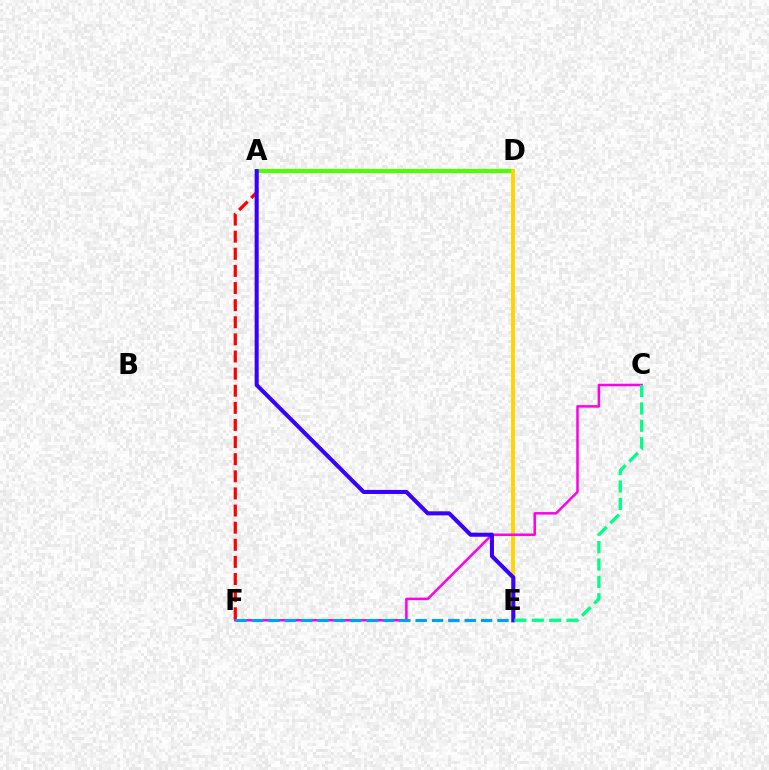{('A', 'D'): [{'color': '#4fff00', 'line_style': 'solid', 'thickness': 2.91}], ('D', 'E'): [{'color': '#ffd500', 'line_style': 'solid', 'thickness': 2.78}], ('C', 'F'): [{'color': '#ff00ed', 'line_style': 'solid', 'thickness': 1.81}], ('A', 'F'): [{'color': '#ff0000', 'line_style': 'dashed', 'thickness': 2.33}], ('A', 'E'): [{'color': '#3700ff', 'line_style': 'solid', 'thickness': 2.92}], ('C', 'E'): [{'color': '#00ff86', 'line_style': 'dashed', 'thickness': 2.36}], ('E', 'F'): [{'color': '#009eff', 'line_style': 'dashed', 'thickness': 2.22}]}